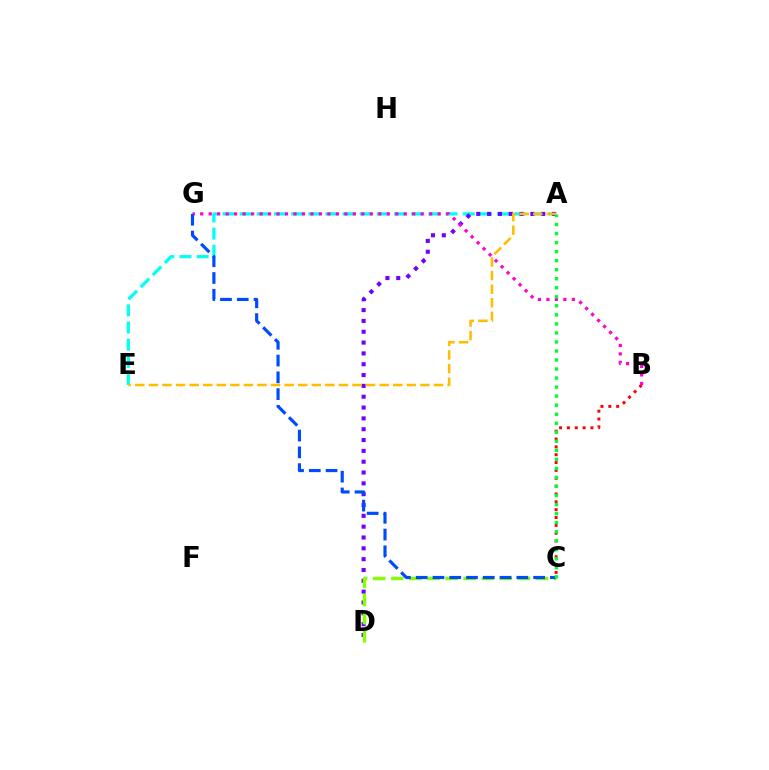{('B', 'C'): [{'color': '#ff0000', 'line_style': 'dotted', 'thickness': 2.13}], ('A', 'E'): [{'color': '#00fff6', 'line_style': 'dashed', 'thickness': 2.33}, {'color': '#ffbd00', 'line_style': 'dashed', 'thickness': 1.84}], ('A', 'D'): [{'color': '#7200ff', 'line_style': 'dotted', 'thickness': 2.94}], ('B', 'G'): [{'color': '#ff00cf', 'line_style': 'dotted', 'thickness': 2.3}], ('C', 'D'): [{'color': '#84ff00', 'line_style': 'dashed', 'thickness': 2.46}], ('C', 'G'): [{'color': '#004bff', 'line_style': 'dashed', 'thickness': 2.28}], ('A', 'C'): [{'color': '#00ff39', 'line_style': 'dotted', 'thickness': 2.45}]}